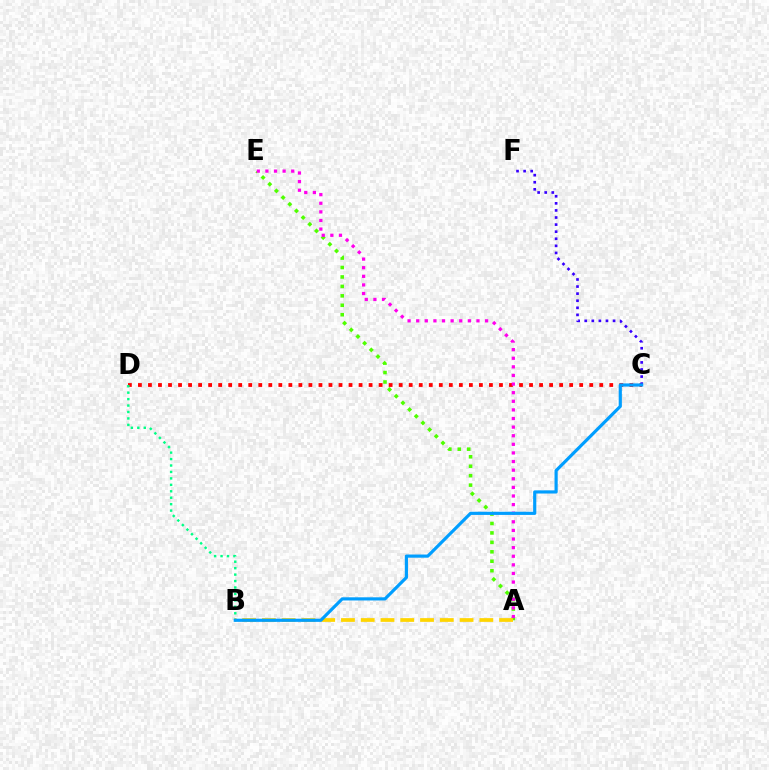{('C', 'D'): [{'color': '#ff0000', 'line_style': 'dotted', 'thickness': 2.72}], ('B', 'D'): [{'color': '#00ff86', 'line_style': 'dotted', 'thickness': 1.75}], ('C', 'F'): [{'color': '#3700ff', 'line_style': 'dotted', 'thickness': 1.92}], ('A', 'E'): [{'color': '#4fff00', 'line_style': 'dotted', 'thickness': 2.57}, {'color': '#ff00ed', 'line_style': 'dotted', 'thickness': 2.34}], ('A', 'B'): [{'color': '#ffd500', 'line_style': 'dashed', 'thickness': 2.69}], ('B', 'C'): [{'color': '#009eff', 'line_style': 'solid', 'thickness': 2.28}]}